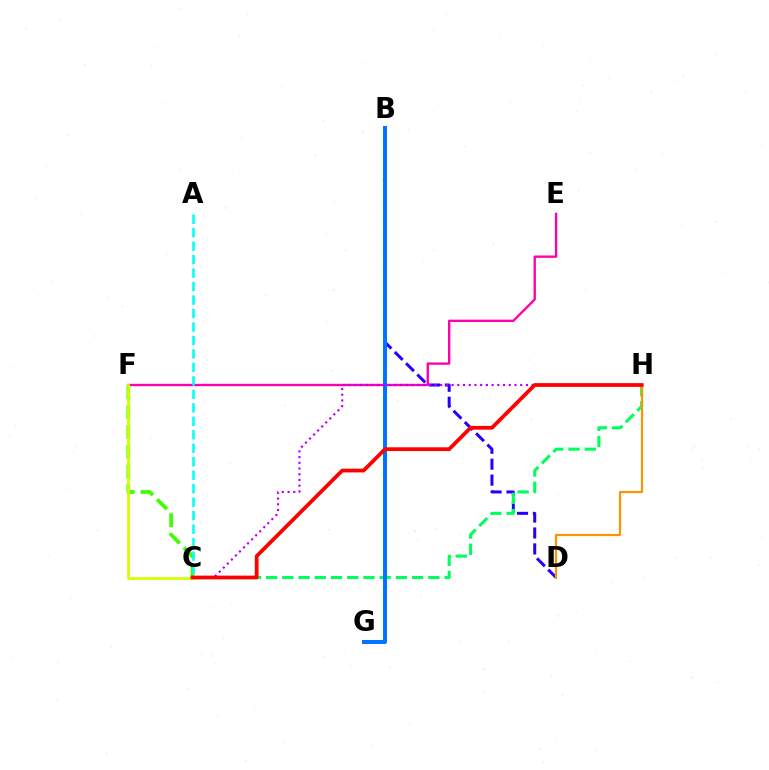{('E', 'F'): [{'color': '#ff00ac', 'line_style': 'solid', 'thickness': 1.7}], ('C', 'F'): [{'color': '#3dff00', 'line_style': 'dashed', 'thickness': 2.68}, {'color': '#d1ff00', 'line_style': 'solid', 'thickness': 1.96}], ('B', 'D'): [{'color': '#2500ff', 'line_style': 'dashed', 'thickness': 2.17}], ('C', 'H'): [{'color': '#00ff5c', 'line_style': 'dashed', 'thickness': 2.2}, {'color': '#b900ff', 'line_style': 'dotted', 'thickness': 1.55}, {'color': '#ff0000', 'line_style': 'solid', 'thickness': 2.7}], ('B', 'G'): [{'color': '#0074ff', 'line_style': 'solid', 'thickness': 2.87}], ('D', 'H'): [{'color': '#ff9400', 'line_style': 'solid', 'thickness': 1.58}], ('A', 'C'): [{'color': '#00fff6', 'line_style': 'dashed', 'thickness': 1.83}]}